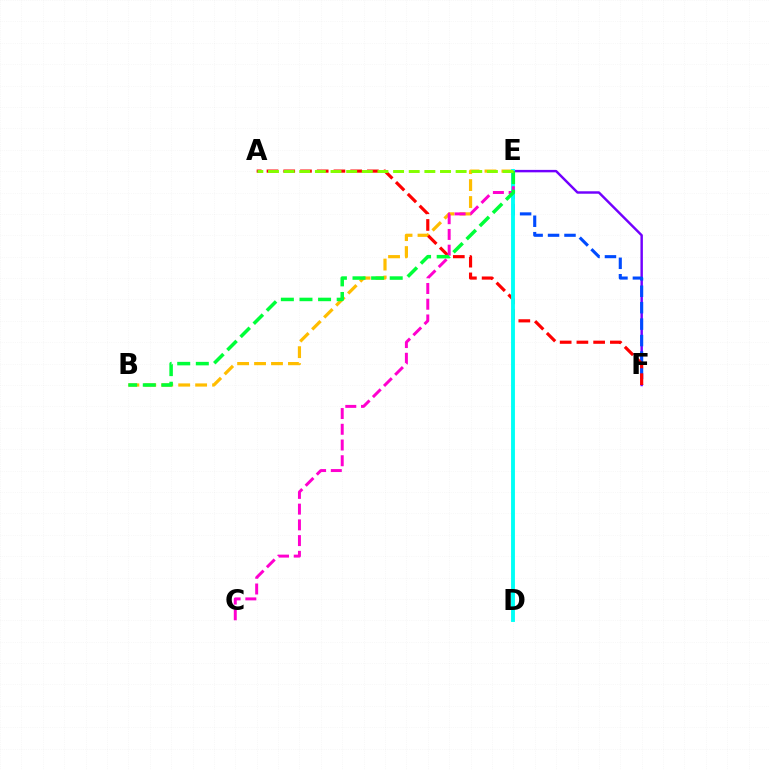{('E', 'F'): [{'color': '#7200ff', 'line_style': 'solid', 'thickness': 1.76}, {'color': '#004bff', 'line_style': 'dashed', 'thickness': 2.23}], ('B', 'E'): [{'color': '#ffbd00', 'line_style': 'dashed', 'thickness': 2.3}, {'color': '#00ff39', 'line_style': 'dashed', 'thickness': 2.53}], ('A', 'F'): [{'color': '#ff0000', 'line_style': 'dashed', 'thickness': 2.27}], ('D', 'E'): [{'color': '#00fff6', 'line_style': 'solid', 'thickness': 2.79}], ('C', 'E'): [{'color': '#ff00cf', 'line_style': 'dashed', 'thickness': 2.14}], ('A', 'E'): [{'color': '#84ff00', 'line_style': 'dashed', 'thickness': 2.12}]}